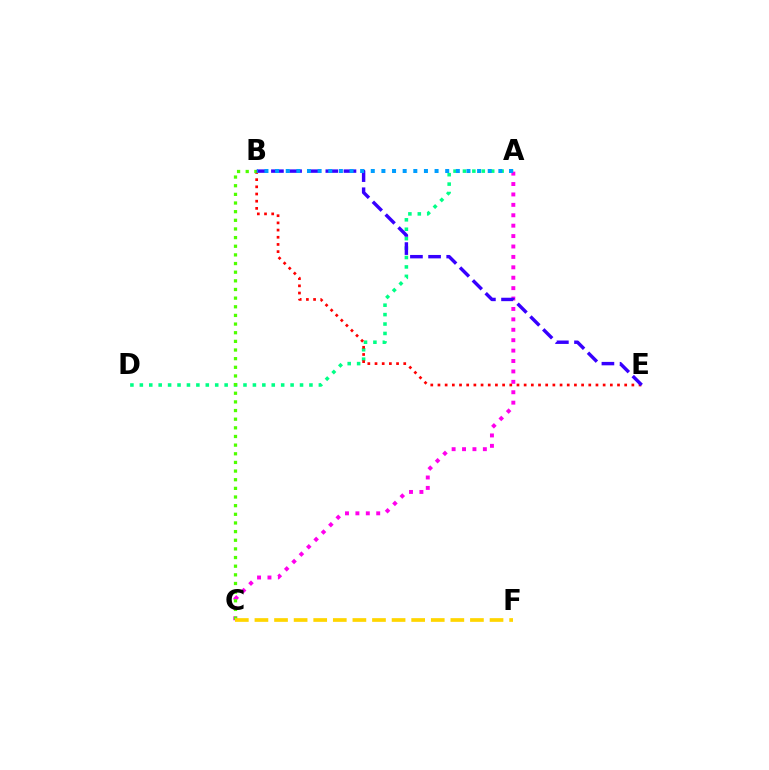{('A', 'D'): [{'color': '#00ff86', 'line_style': 'dotted', 'thickness': 2.56}], ('A', 'C'): [{'color': '#ff00ed', 'line_style': 'dotted', 'thickness': 2.83}], ('B', 'E'): [{'color': '#ff0000', 'line_style': 'dotted', 'thickness': 1.95}, {'color': '#3700ff', 'line_style': 'dashed', 'thickness': 2.46}], ('B', 'C'): [{'color': '#4fff00', 'line_style': 'dotted', 'thickness': 2.35}], ('A', 'B'): [{'color': '#009eff', 'line_style': 'dotted', 'thickness': 2.89}], ('C', 'F'): [{'color': '#ffd500', 'line_style': 'dashed', 'thickness': 2.66}]}